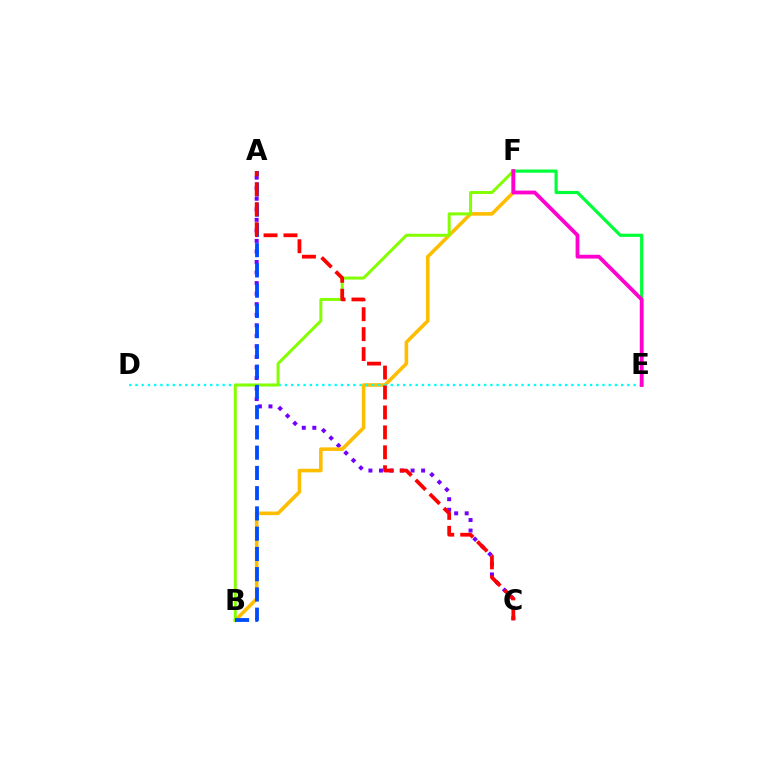{('A', 'C'): [{'color': '#7200ff', 'line_style': 'dotted', 'thickness': 2.86}, {'color': '#ff0000', 'line_style': 'dashed', 'thickness': 2.71}], ('B', 'F'): [{'color': '#ffbd00', 'line_style': 'solid', 'thickness': 2.58}, {'color': '#84ff00', 'line_style': 'solid', 'thickness': 2.16}], ('E', 'F'): [{'color': '#00ff39', 'line_style': 'solid', 'thickness': 2.3}, {'color': '#ff00cf', 'line_style': 'solid', 'thickness': 2.74}], ('D', 'E'): [{'color': '#00fff6', 'line_style': 'dotted', 'thickness': 1.69}], ('A', 'B'): [{'color': '#004bff', 'line_style': 'dashed', 'thickness': 2.75}]}